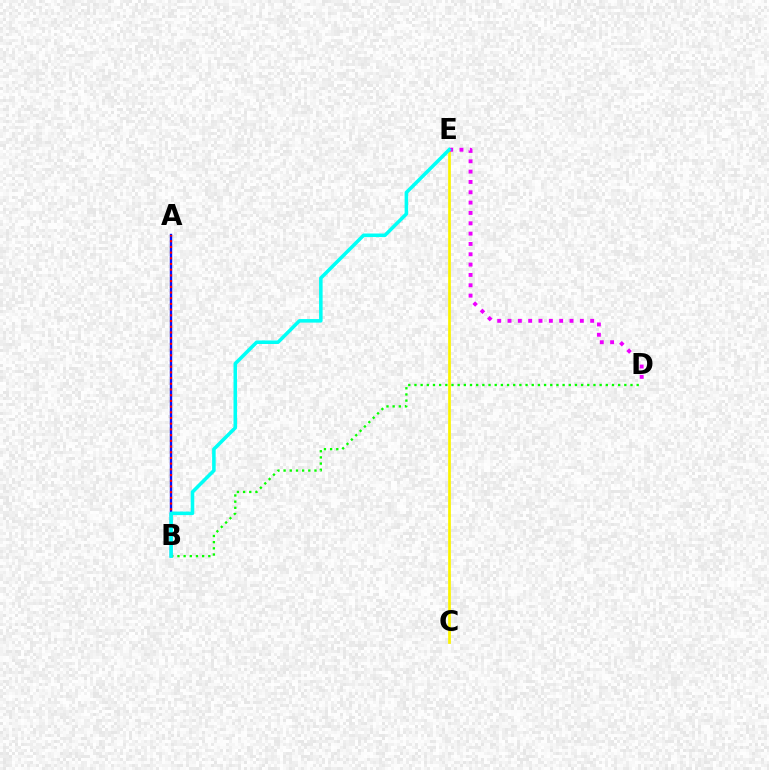{('B', 'D'): [{'color': '#08ff00', 'line_style': 'dotted', 'thickness': 1.68}], ('C', 'E'): [{'color': '#fcf500', 'line_style': 'solid', 'thickness': 1.95}], ('D', 'E'): [{'color': '#ee00ff', 'line_style': 'dotted', 'thickness': 2.81}], ('A', 'B'): [{'color': '#0010ff', 'line_style': 'solid', 'thickness': 1.71}, {'color': '#ff0000', 'line_style': 'dotted', 'thickness': 1.55}], ('B', 'E'): [{'color': '#00fff6', 'line_style': 'solid', 'thickness': 2.55}]}